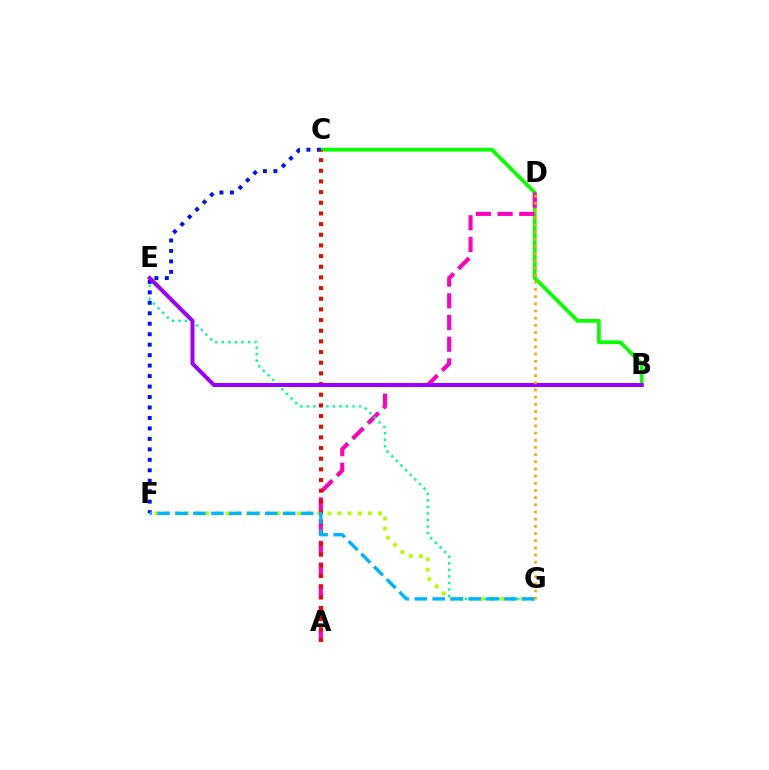{('B', 'C'): [{'color': '#08ff00', 'line_style': 'solid', 'thickness': 2.68}], ('A', 'D'): [{'color': '#ff00bd', 'line_style': 'dashed', 'thickness': 2.95}], ('E', 'G'): [{'color': '#00ff9d', 'line_style': 'dotted', 'thickness': 1.77}], ('C', 'F'): [{'color': '#0010ff', 'line_style': 'dotted', 'thickness': 2.84}], ('F', 'G'): [{'color': '#b3ff00', 'line_style': 'dotted', 'thickness': 2.76}, {'color': '#00b5ff', 'line_style': 'dashed', 'thickness': 2.44}], ('A', 'C'): [{'color': '#ff0000', 'line_style': 'dotted', 'thickness': 2.9}], ('B', 'E'): [{'color': '#9b00ff', 'line_style': 'solid', 'thickness': 2.86}], ('D', 'G'): [{'color': '#ffa500', 'line_style': 'dotted', 'thickness': 1.95}]}